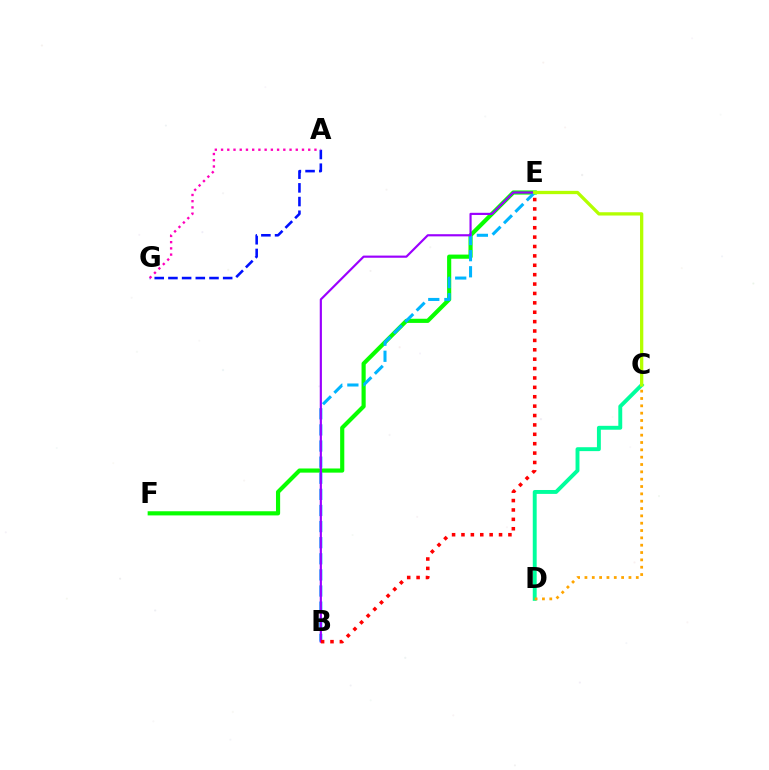{('A', 'G'): [{'color': '#0010ff', 'line_style': 'dashed', 'thickness': 1.86}, {'color': '#ff00bd', 'line_style': 'dotted', 'thickness': 1.69}], ('C', 'D'): [{'color': '#00ff9d', 'line_style': 'solid', 'thickness': 2.81}, {'color': '#ffa500', 'line_style': 'dotted', 'thickness': 1.99}], ('E', 'F'): [{'color': '#08ff00', 'line_style': 'solid', 'thickness': 2.99}], ('B', 'E'): [{'color': '#00b5ff', 'line_style': 'dashed', 'thickness': 2.19}, {'color': '#9b00ff', 'line_style': 'solid', 'thickness': 1.56}, {'color': '#ff0000', 'line_style': 'dotted', 'thickness': 2.55}], ('C', 'E'): [{'color': '#b3ff00', 'line_style': 'solid', 'thickness': 2.37}]}